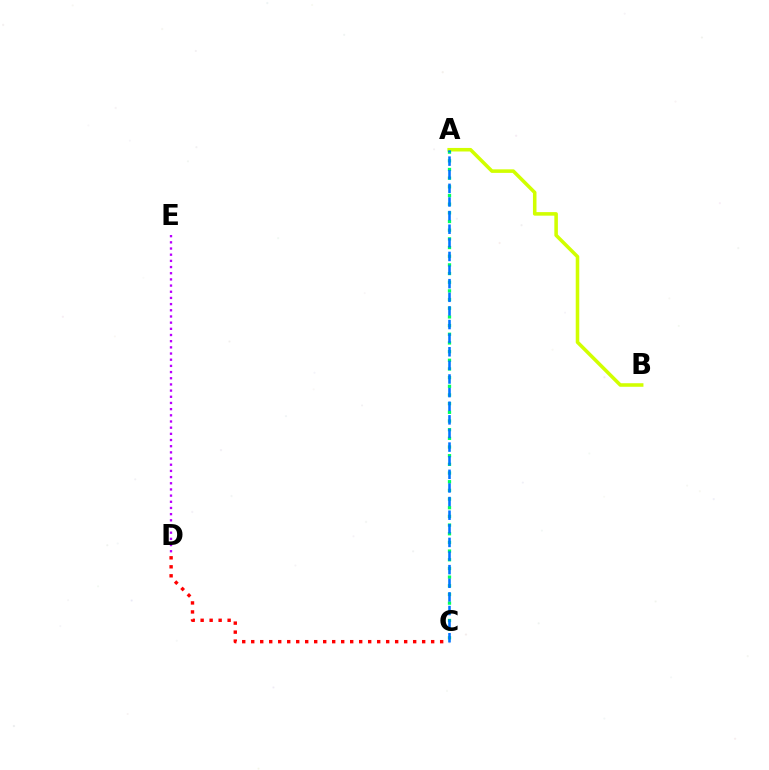{('A', 'B'): [{'color': '#d1ff00', 'line_style': 'solid', 'thickness': 2.56}], ('A', 'C'): [{'color': '#00ff5c', 'line_style': 'dotted', 'thickness': 2.36}, {'color': '#0074ff', 'line_style': 'dashed', 'thickness': 1.85}], ('D', 'E'): [{'color': '#b900ff', 'line_style': 'dotted', 'thickness': 1.68}], ('C', 'D'): [{'color': '#ff0000', 'line_style': 'dotted', 'thickness': 2.44}]}